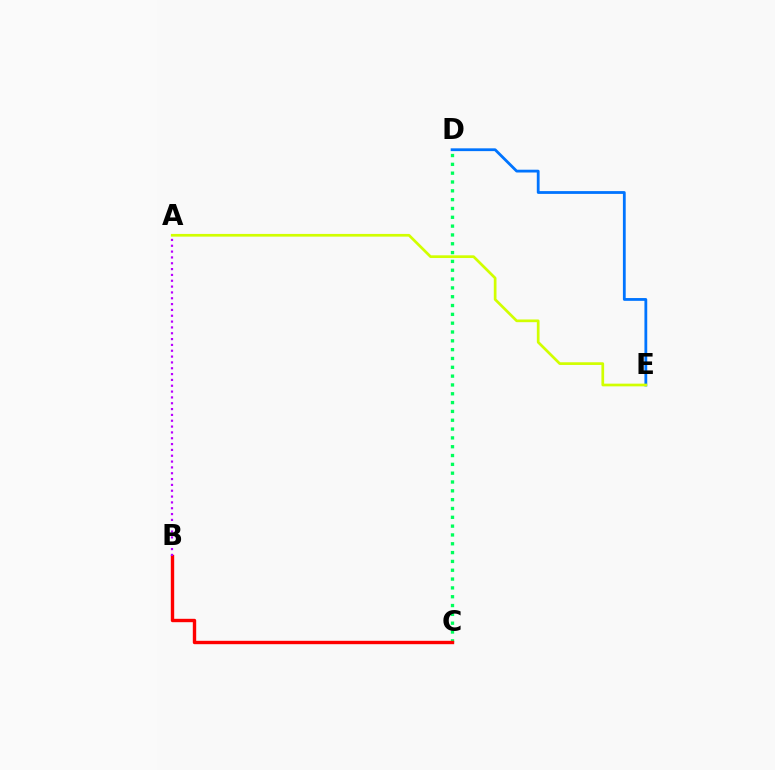{('C', 'D'): [{'color': '#00ff5c', 'line_style': 'dotted', 'thickness': 2.4}], ('D', 'E'): [{'color': '#0074ff', 'line_style': 'solid', 'thickness': 2.01}], ('B', 'C'): [{'color': '#ff0000', 'line_style': 'solid', 'thickness': 2.44}], ('A', 'B'): [{'color': '#b900ff', 'line_style': 'dotted', 'thickness': 1.58}], ('A', 'E'): [{'color': '#d1ff00', 'line_style': 'solid', 'thickness': 1.95}]}